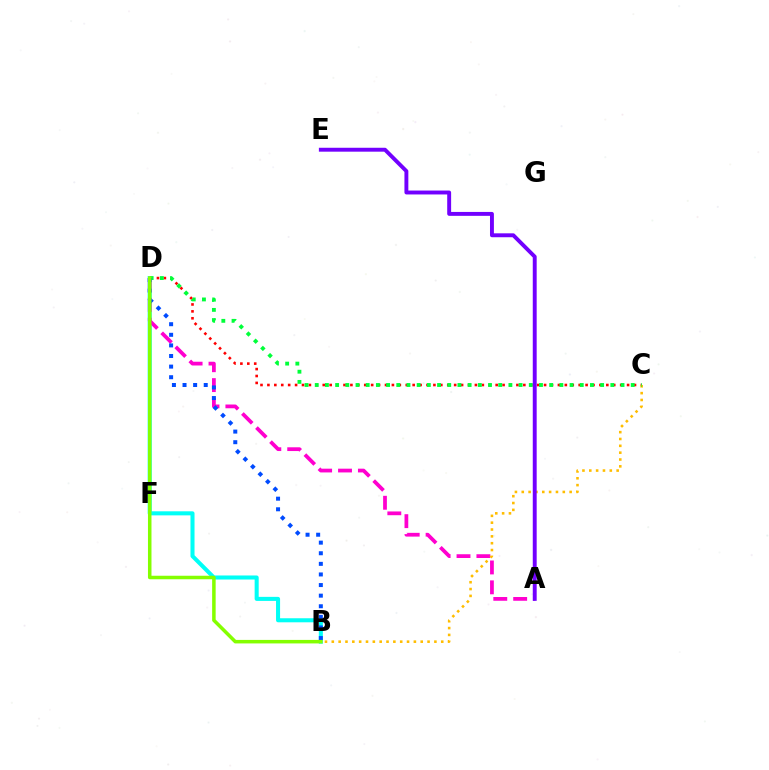{('B', 'D'): [{'color': '#00fff6', 'line_style': 'solid', 'thickness': 2.92}, {'color': '#004bff', 'line_style': 'dotted', 'thickness': 2.88}, {'color': '#84ff00', 'line_style': 'solid', 'thickness': 2.53}], ('A', 'D'): [{'color': '#ff00cf', 'line_style': 'dashed', 'thickness': 2.7}], ('C', 'D'): [{'color': '#ff0000', 'line_style': 'dotted', 'thickness': 1.88}, {'color': '#00ff39', 'line_style': 'dotted', 'thickness': 2.77}], ('B', 'C'): [{'color': '#ffbd00', 'line_style': 'dotted', 'thickness': 1.86}], ('A', 'E'): [{'color': '#7200ff', 'line_style': 'solid', 'thickness': 2.82}]}